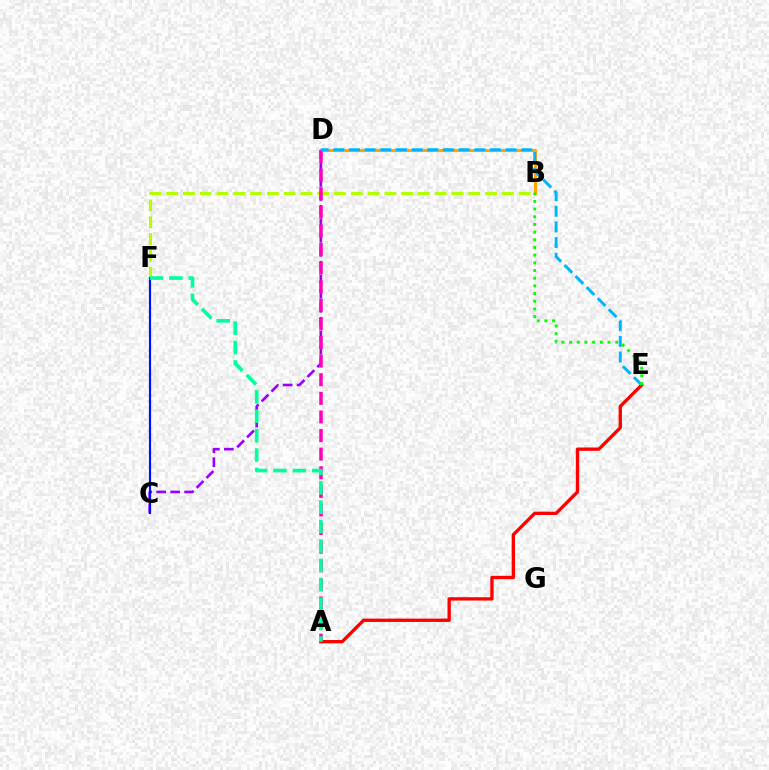{('A', 'E'): [{'color': '#ff0000', 'line_style': 'solid', 'thickness': 2.39}], ('C', 'D'): [{'color': '#9b00ff', 'line_style': 'dashed', 'thickness': 1.9}], ('B', 'D'): [{'color': '#ffa500', 'line_style': 'solid', 'thickness': 2.22}], ('B', 'F'): [{'color': '#b3ff00', 'line_style': 'dashed', 'thickness': 2.28}], ('A', 'D'): [{'color': '#ff00bd', 'line_style': 'dashed', 'thickness': 2.53}], ('C', 'F'): [{'color': '#0010ff', 'line_style': 'solid', 'thickness': 1.57}], ('D', 'E'): [{'color': '#00b5ff', 'line_style': 'dashed', 'thickness': 2.13}], ('A', 'F'): [{'color': '#00ff9d', 'line_style': 'dashed', 'thickness': 2.63}], ('B', 'E'): [{'color': '#08ff00', 'line_style': 'dotted', 'thickness': 2.09}]}